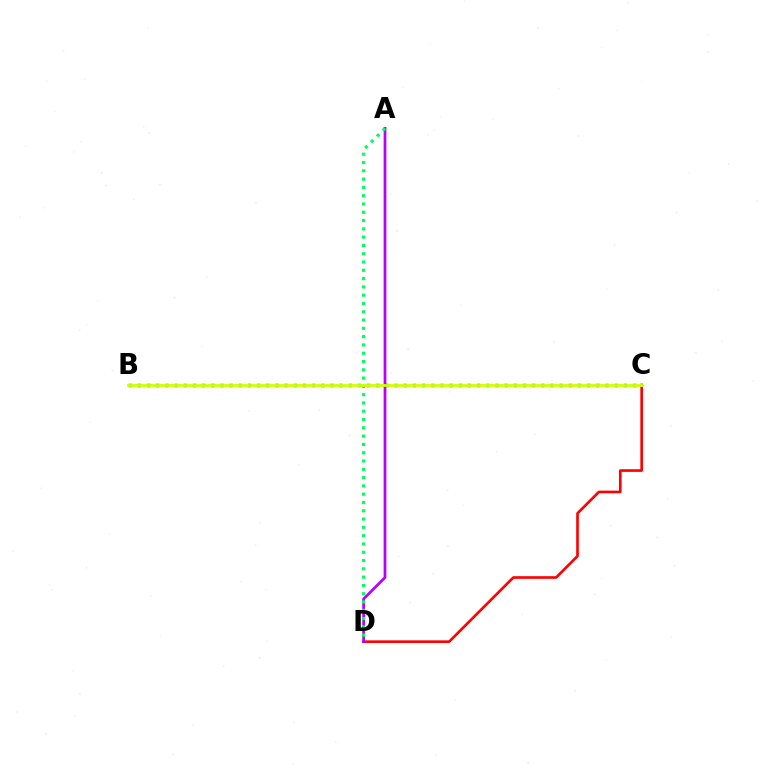{('C', 'D'): [{'color': '#ff0000', 'line_style': 'solid', 'thickness': 1.9}], ('A', 'D'): [{'color': '#b900ff', 'line_style': 'solid', 'thickness': 1.97}, {'color': '#00ff5c', 'line_style': 'dotted', 'thickness': 2.25}], ('B', 'C'): [{'color': '#0074ff', 'line_style': 'dotted', 'thickness': 2.49}, {'color': '#d1ff00', 'line_style': 'solid', 'thickness': 2.03}]}